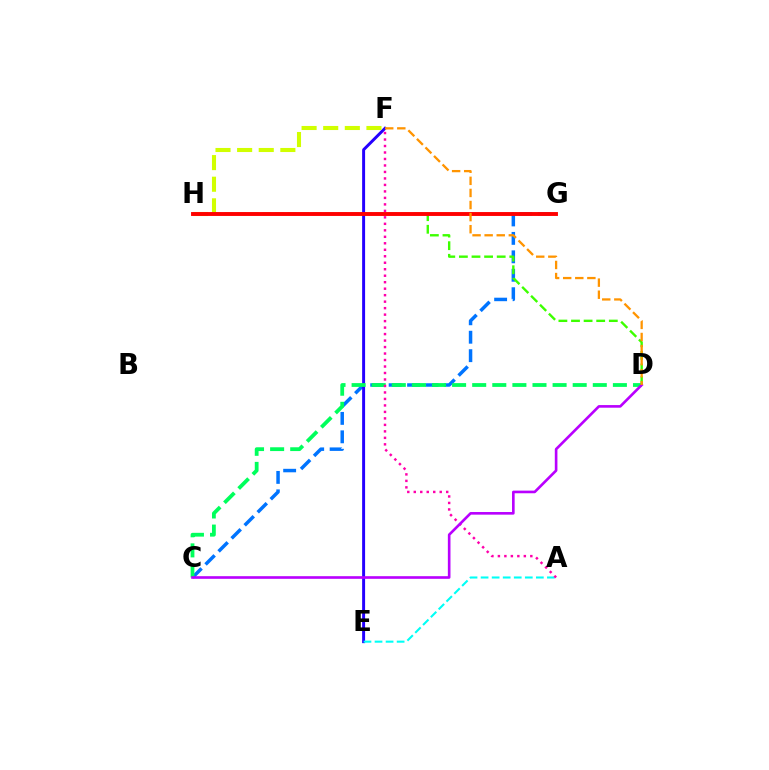{('C', 'G'): [{'color': '#0074ff', 'line_style': 'dashed', 'thickness': 2.51}], ('E', 'F'): [{'color': '#2500ff', 'line_style': 'solid', 'thickness': 2.13}], ('D', 'H'): [{'color': '#3dff00', 'line_style': 'dashed', 'thickness': 1.71}], ('C', 'D'): [{'color': '#00ff5c', 'line_style': 'dashed', 'thickness': 2.73}, {'color': '#b900ff', 'line_style': 'solid', 'thickness': 1.89}], ('F', 'H'): [{'color': '#d1ff00', 'line_style': 'dashed', 'thickness': 2.94}], ('A', 'E'): [{'color': '#00fff6', 'line_style': 'dashed', 'thickness': 1.5}], ('A', 'F'): [{'color': '#ff00ac', 'line_style': 'dotted', 'thickness': 1.76}], ('G', 'H'): [{'color': '#ff0000', 'line_style': 'solid', 'thickness': 2.8}], ('D', 'F'): [{'color': '#ff9400', 'line_style': 'dashed', 'thickness': 1.64}]}